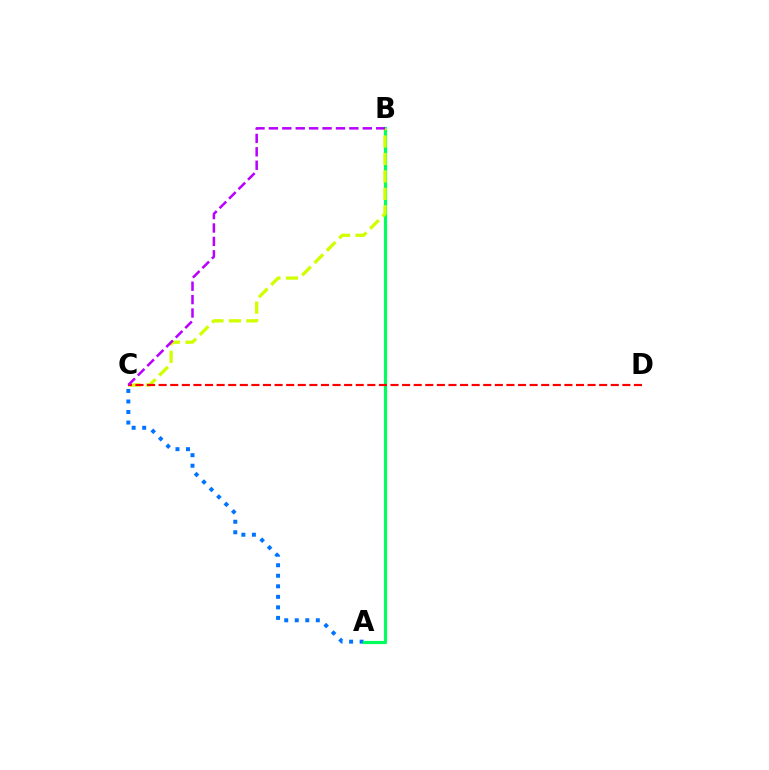{('A', 'C'): [{'color': '#0074ff', 'line_style': 'dotted', 'thickness': 2.86}], ('A', 'B'): [{'color': '#00ff5c', 'line_style': 'solid', 'thickness': 2.29}], ('B', 'C'): [{'color': '#d1ff00', 'line_style': 'dashed', 'thickness': 2.37}, {'color': '#b900ff', 'line_style': 'dashed', 'thickness': 1.82}], ('C', 'D'): [{'color': '#ff0000', 'line_style': 'dashed', 'thickness': 1.57}]}